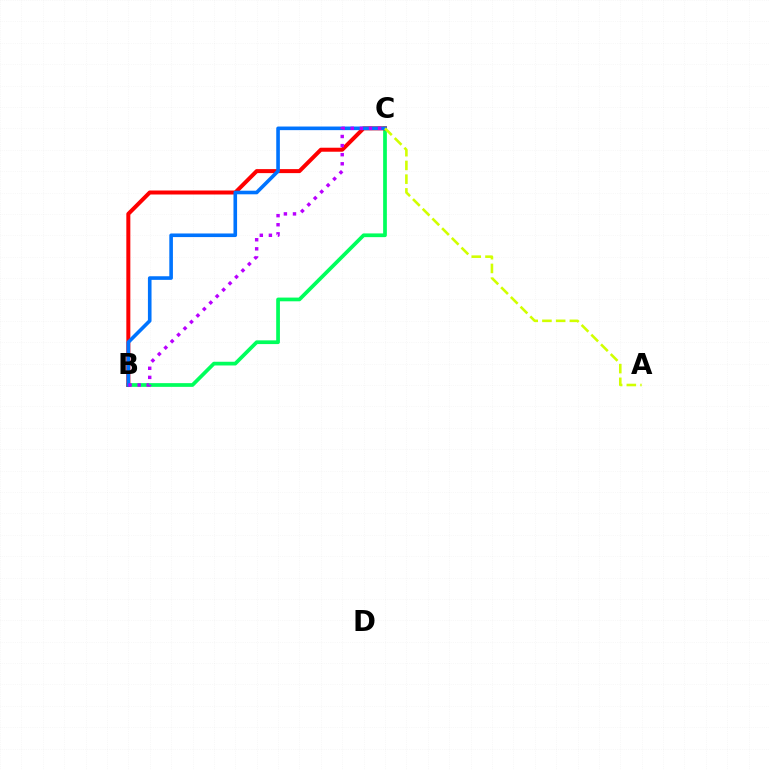{('B', 'C'): [{'color': '#00ff5c', 'line_style': 'solid', 'thickness': 2.68}, {'color': '#ff0000', 'line_style': 'solid', 'thickness': 2.88}, {'color': '#0074ff', 'line_style': 'solid', 'thickness': 2.6}, {'color': '#b900ff', 'line_style': 'dotted', 'thickness': 2.47}], ('A', 'C'): [{'color': '#d1ff00', 'line_style': 'dashed', 'thickness': 1.86}]}